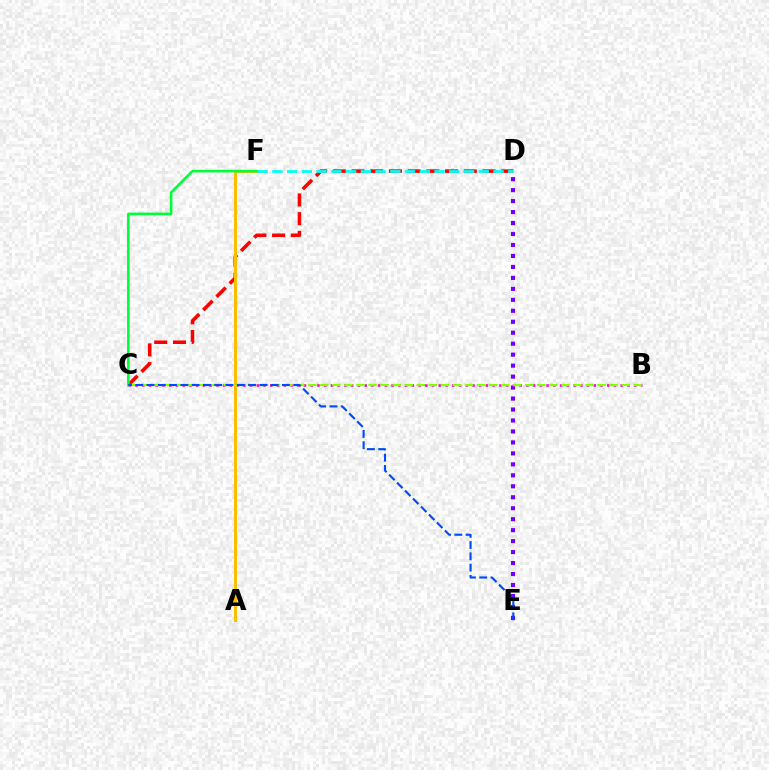{('D', 'E'): [{'color': '#7200ff', 'line_style': 'dotted', 'thickness': 2.98}], ('C', 'D'): [{'color': '#ff0000', 'line_style': 'dashed', 'thickness': 2.54}], ('B', 'C'): [{'color': '#ff00cf', 'line_style': 'dotted', 'thickness': 1.83}, {'color': '#84ff00', 'line_style': 'dashed', 'thickness': 1.64}], ('A', 'F'): [{'color': '#ffbd00', 'line_style': 'solid', 'thickness': 2.15}], ('C', 'F'): [{'color': '#00ff39', 'line_style': 'solid', 'thickness': 1.87}], ('D', 'F'): [{'color': '#00fff6', 'line_style': 'dashed', 'thickness': 2.0}], ('C', 'E'): [{'color': '#004bff', 'line_style': 'dashed', 'thickness': 1.53}]}